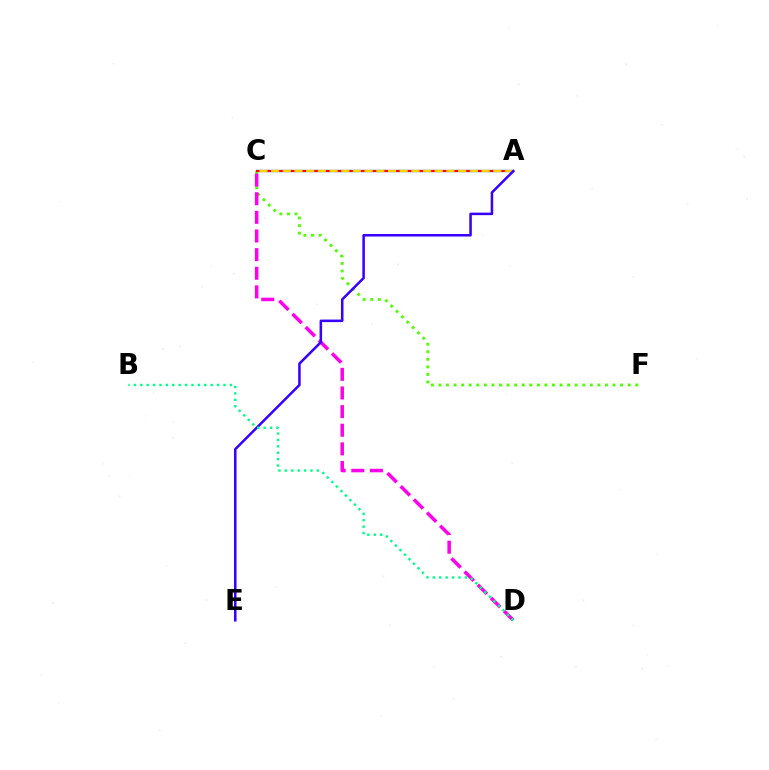{('A', 'C'): [{'color': '#009eff', 'line_style': 'solid', 'thickness': 1.63}, {'color': '#ff0000', 'line_style': 'solid', 'thickness': 1.54}, {'color': '#ffd500', 'line_style': 'dashed', 'thickness': 1.59}], ('C', 'F'): [{'color': '#4fff00', 'line_style': 'dotted', 'thickness': 2.06}], ('C', 'D'): [{'color': '#ff00ed', 'line_style': 'dashed', 'thickness': 2.53}], ('A', 'E'): [{'color': '#3700ff', 'line_style': 'solid', 'thickness': 1.82}], ('B', 'D'): [{'color': '#00ff86', 'line_style': 'dotted', 'thickness': 1.74}]}